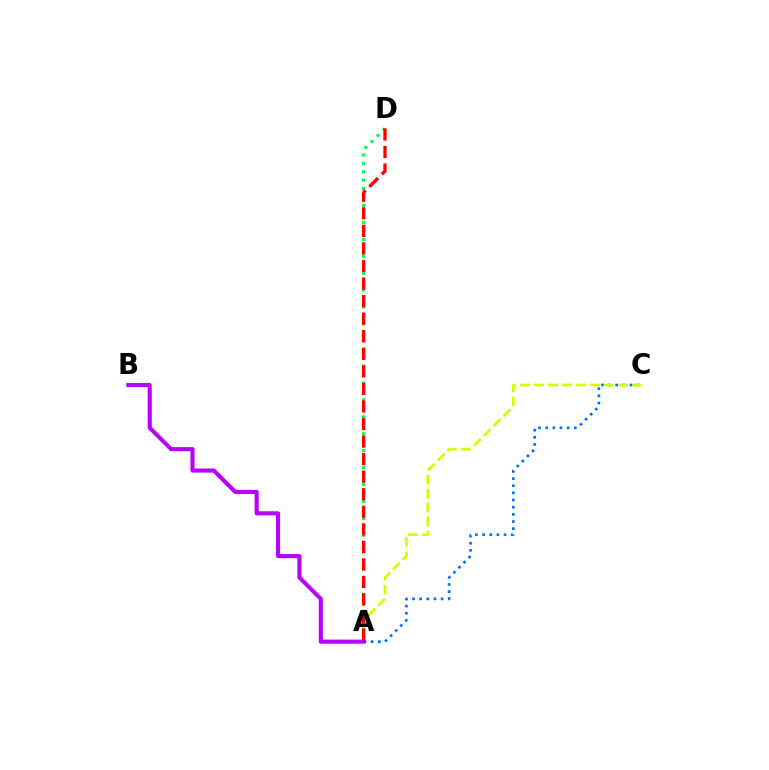{('A', 'C'): [{'color': '#0074ff', 'line_style': 'dotted', 'thickness': 1.95}, {'color': '#d1ff00', 'line_style': 'dashed', 'thickness': 1.9}], ('A', 'D'): [{'color': '#00ff5c', 'line_style': 'dotted', 'thickness': 2.3}, {'color': '#ff0000', 'line_style': 'dashed', 'thickness': 2.38}], ('A', 'B'): [{'color': '#b900ff', 'line_style': 'solid', 'thickness': 2.96}]}